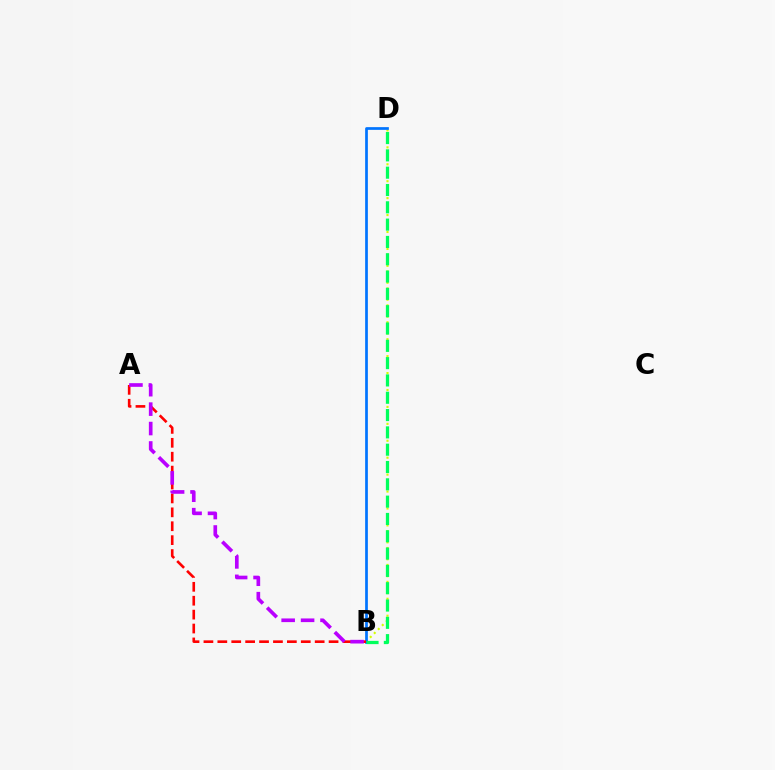{('B', 'D'): [{'color': '#d1ff00', 'line_style': 'dotted', 'thickness': 1.53}, {'color': '#0074ff', 'line_style': 'solid', 'thickness': 1.95}, {'color': '#00ff5c', 'line_style': 'dashed', 'thickness': 2.35}], ('A', 'B'): [{'color': '#ff0000', 'line_style': 'dashed', 'thickness': 1.89}, {'color': '#b900ff', 'line_style': 'dashed', 'thickness': 2.64}]}